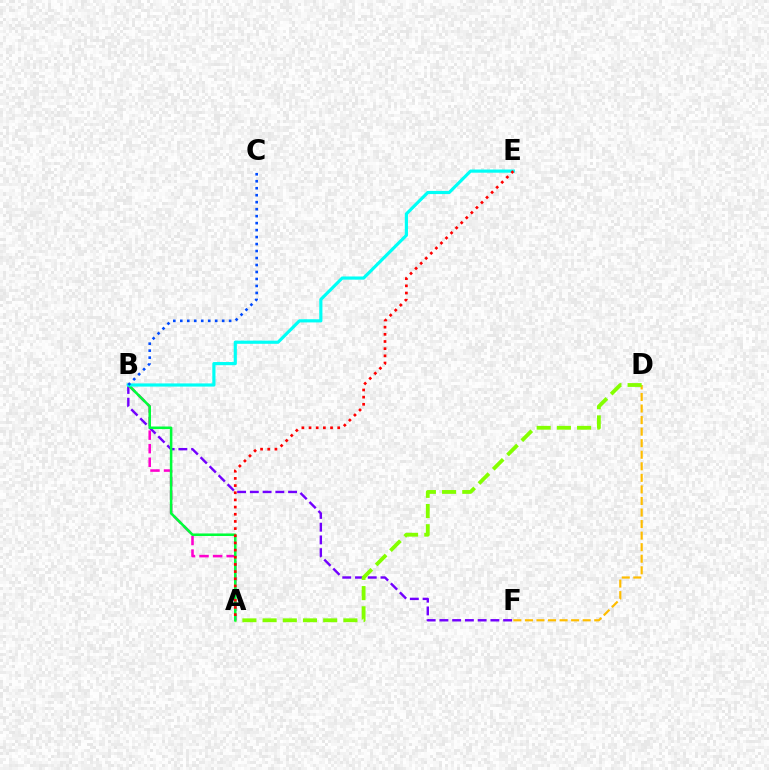{('D', 'F'): [{'color': '#ffbd00', 'line_style': 'dashed', 'thickness': 1.57}], ('B', 'F'): [{'color': '#7200ff', 'line_style': 'dashed', 'thickness': 1.73}], ('A', 'D'): [{'color': '#84ff00', 'line_style': 'dashed', 'thickness': 2.74}], ('A', 'B'): [{'color': '#ff00cf', 'line_style': 'dashed', 'thickness': 1.84}, {'color': '#00ff39', 'line_style': 'solid', 'thickness': 1.83}], ('B', 'E'): [{'color': '#00fff6', 'line_style': 'solid', 'thickness': 2.28}], ('B', 'C'): [{'color': '#004bff', 'line_style': 'dotted', 'thickness': 1.9}], ('A', 'E'): [{'color': '#ff0000', 'line_style': 'dotted', 'thickness': 1.95}]}